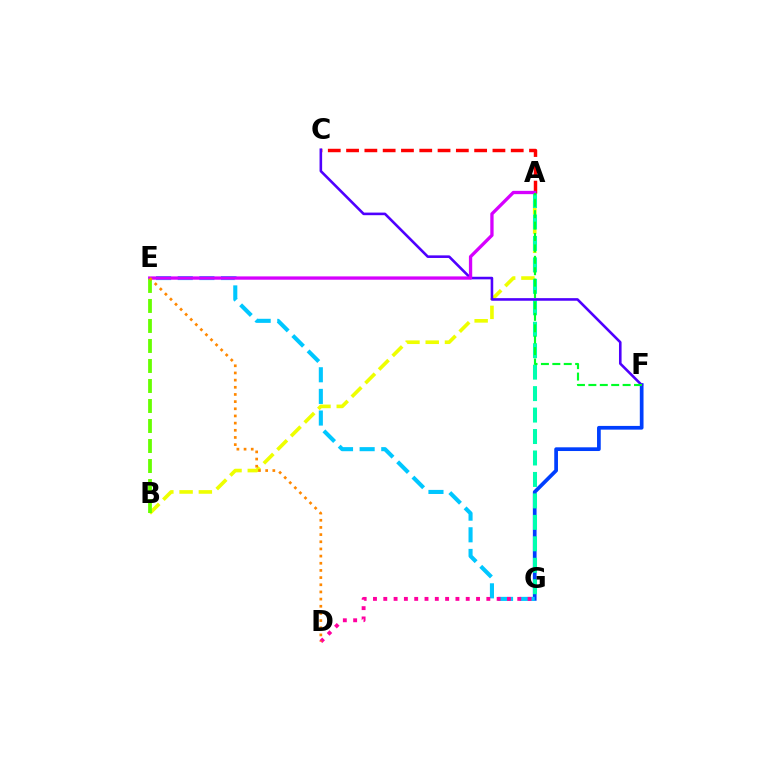{('F', 'G'): [{'color': '#003fff', 'line_style': 'solid', 'thickness': 2.67}], ('A', 'B'): [{'color': '#eeff00', 'line_style': 'dashed', 'thickness': 2.62}], ('E', 'G'): [{'color': '#00c7ff', 'line_style': 'dashed', 'thickness': 2.94}], ('A', 'G'): [{'color': '#00ffaf', 'line_style': 'dashed', 'thickness': 2.92}], ('A', 'C'): [{'color': '#ff0000', 'line_style': 'dashed', 'thickness': 2.49}], ('D', 'G'): [{'color': '#ff00a0', 'line_style': 'dotted', 'thickness': 2.8}], ('C', 'F'): [{'color': '#4f00ff', 'line_style': 'solid', 'thickness': 1.87}], ('A', 'E'): [{'color': '#d600ff', 'line_style': 'solid', 'thickness': 2.38}], ('B', 'E'): [{'color': '#66ff00', 'line_style': 'dashed', 'thickness': 2.72}], ('D', 'E'): [{'color': '#ff8800', 'line_style': 'dotted', 'thickness': 1.95}], ('A', 'F'): [{'color': '#00ff27', 'line_style': 'dashed', 'thickness': 1.55}]}